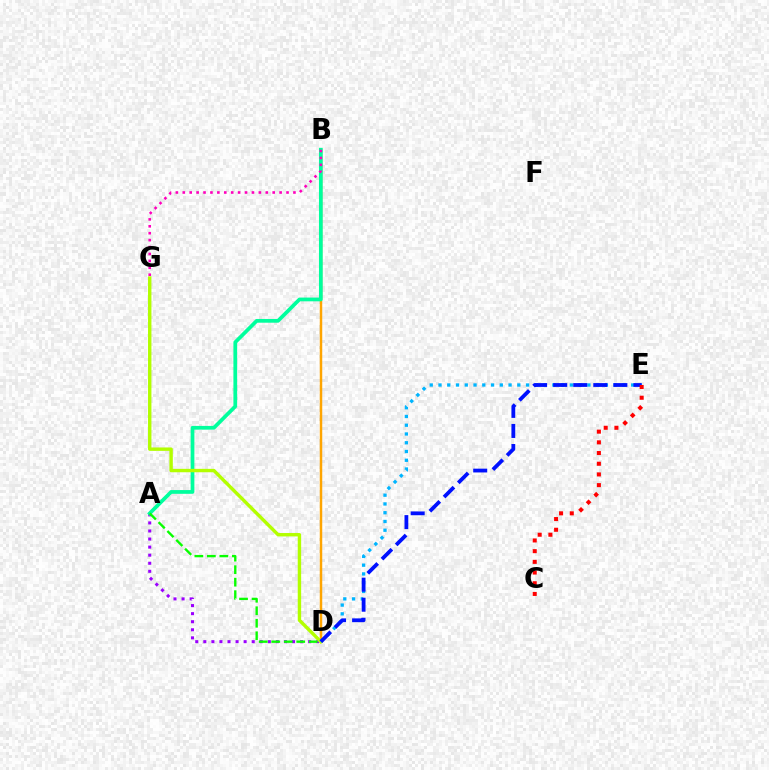{('A', 'D'): [{'color': '#9b00ff', 'line_style': 'dotted', 'thickness': 2.19}, {'color': '#08ff00', 'line_style': 'dashed', 'thickness': 1.7}], ('B', 'D'): [{'color': '#ffa500', 'line_style': 'solid', 'thickness': 1.78}], ('A', 'B'): [{'color': '#00ff9d', 'line_style': 'solid', 'thickness': 2.69}], ('D', 'G'): [{'color': '#b3ff00', 'line_style': 'solid', 'thickness': 2.45}], ('D', 'E'): [{'color': '#00b5ff', 'line_style': 'dotted', 'thickness': 2.38}, {'color': '#0010ff', 'line_style': 'dashed', 'thickness': 2.73}], ('B', 'G'): [{'color': '#ff00bd', 'line_style': 'dotted', 'thickness': 1.88}], ('C', 'E'): [{'color': '#ff0000', 'line_style': 'dotted', 'thickness': 2.91}]}